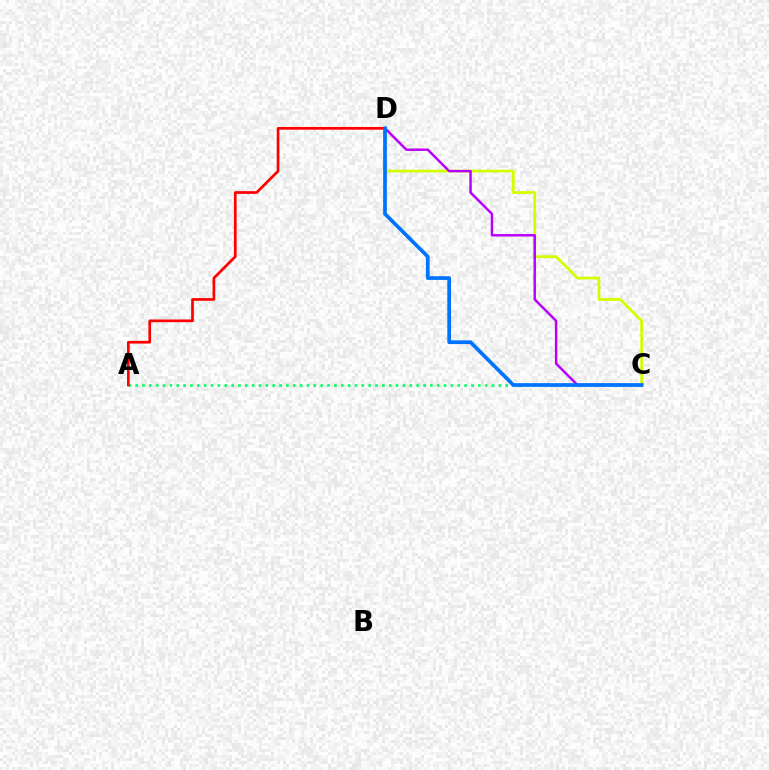{('C', 'D'): [{'color': '#d1ff00', 'line_style': 'solid', 'thickness': 2.0}, {'color': '#b900ff', 'line_style': 'solid', 'thickness': 1.78}, {'color': '#0074ff', 'line_style': 'solid', 'thickness': 2.69}], ('A', 'C'): [{'color': '#00ff5c', 'line_style': 'dotted', 'thickness': 1.86}], ('A', 'D'): [{'color': '#ff0000', 'line_style': 'solid', 'thickness': 1.95}]}